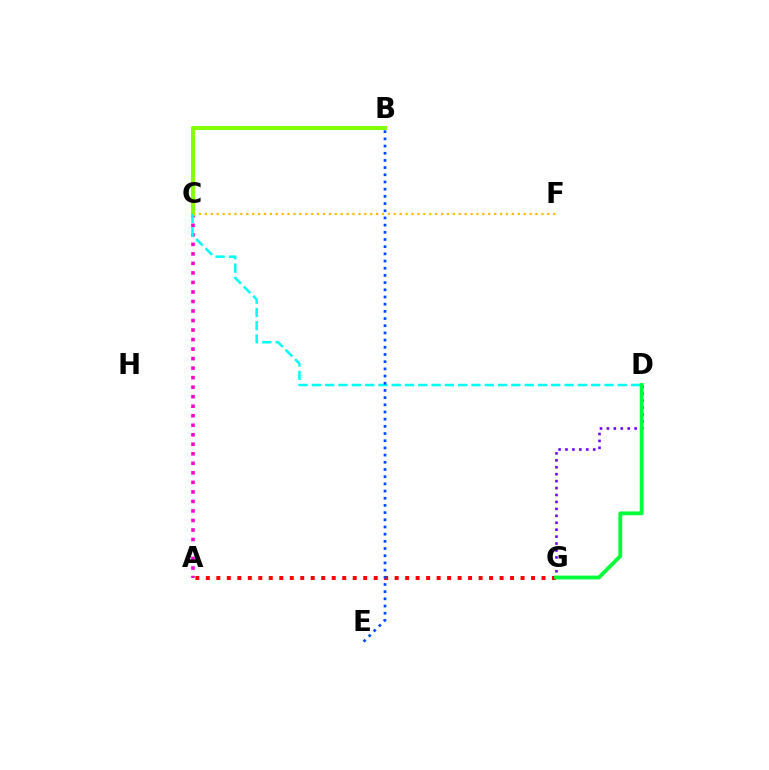{('A', 'C'): [{'color': '#ff00cf', 'line_style': 'dotted', 'thickness': 2.59}], ('B', 'C'): [{'color': '#84ff00', 'line_style': 'solid', 'thickness': 2.92}], ('D', 'G'): [{'color': '#7200ff', 'line_style': 'dotted', 'thickness': 1.88}, {'color': '#00ff39', 'line_style': 'solid', 'thickness': 2.75}], ('C', 'D'): [{'color': '#00fff6', 'line_style': 'dashed', 'thickness': 1.81}], ('A', 'G'): [{'color': '#ff0000', 'line_style': 'dotted', 'thickness': 2.85}], ('C', 'F'): [{'color': '#ffbd00', 'line_style': 'dotted', 'thickness': 1.6}], ('B', 'E'): [{'color': '#004bff', 'line_style': 'dotted', 'thickness': 1.95}]}